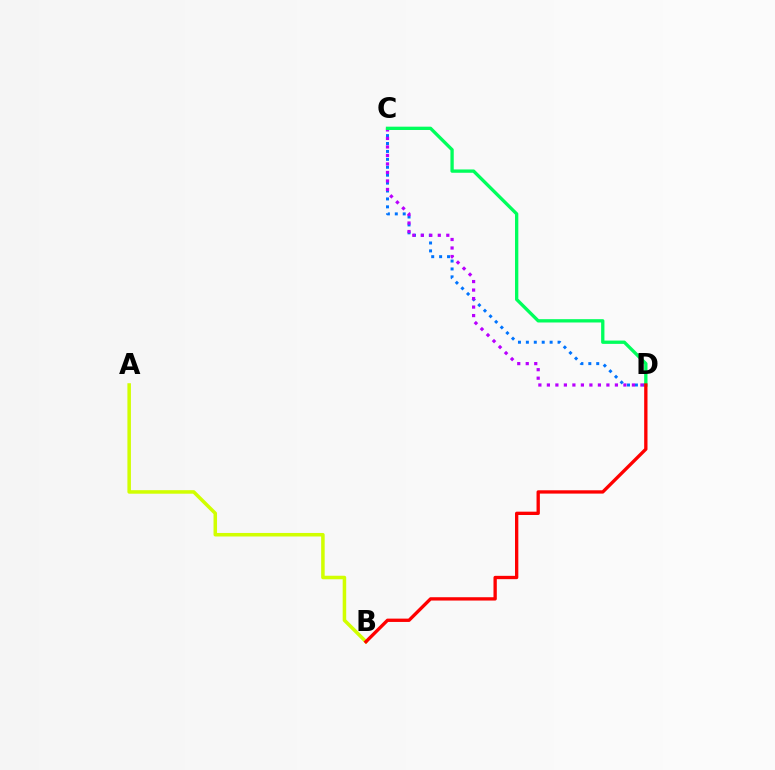{('C', 'D'): [{'color': '#0074ff', 'line_style': 'dotted', 'thickness': 2.15}, {'color': '#b900ff', 'line_style': 'dotted', 'thickness': 2.31}, {'color': '#00ff5c', 'line_style': 'solid', 'thickness': 2.39}], ('A', 'B'): [{'color': '#d1ff00', 'line_style': 'solid', 'thickness': 2.53}], ('B', 'D'): [{'color': '#ff0000', 'line_style': 'solid', 'thickness': 2.39}]}